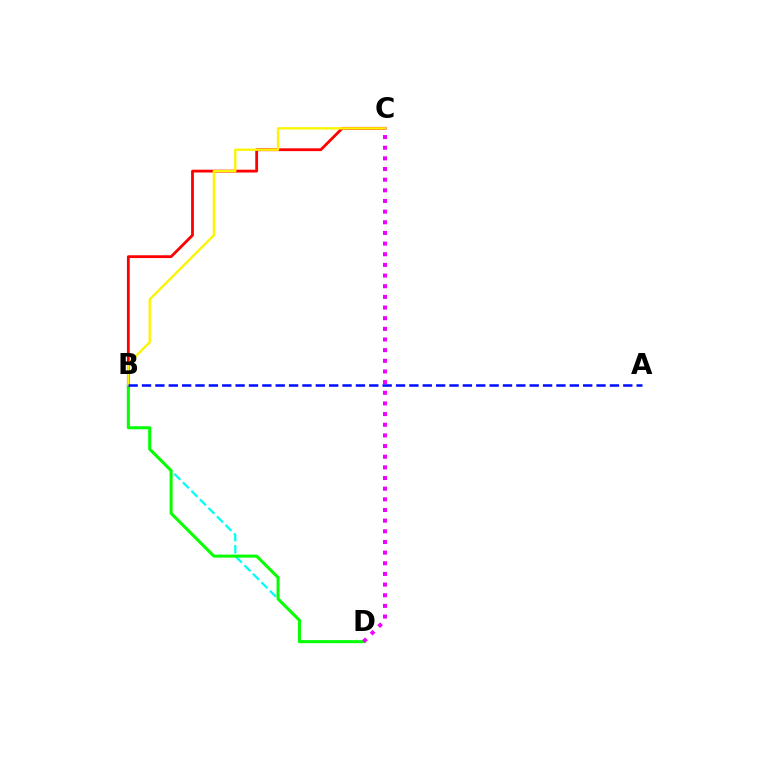{('B', 'D'): [{'color': '#00fff6', 'line_style': 'dashed', 'thickness': 1.64}, {'color': '#08ff00', 'line_style': 'solid', 'thickness': 2.18}], ('B', 'C'): [{'color': '#ff0000', 'line_style': 'solid', 'thickness': 2.02}, {'color': '#fcf500', 'line_style': 'solid', 'thickness': 1.7}], ('A', 'B'): [{'color': '#0010ff', 'line_style': 'dashed', 'thickness': 1.82}], ('C', 'D'): [{'color': '#ee00ff', 'line_style': 'dotted', 'thickness': 2.9}]}